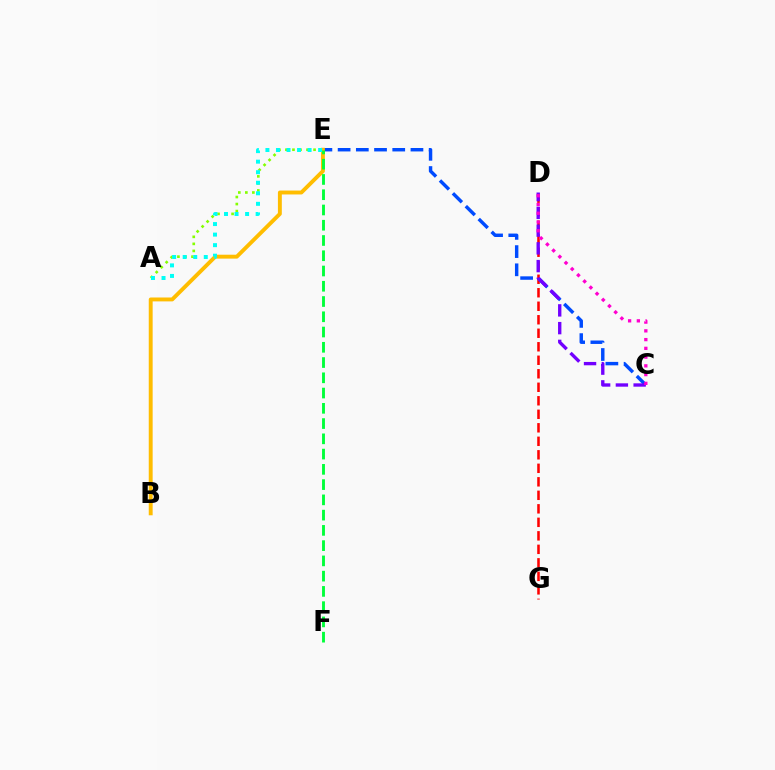{('A', 'E'): [{'color': '#84ff00', 'line_style': 'dotted', 'thickness': 1.91}, {'color': '#00fff6', 'line_style': 'dotted', 'thickness': 2.86}], ('D', 'G'): [{'color': '#ff0000', 'line_style': 'dashed', 'thickness': 1.83}], ('C', 'E'): [{'color': '#004bff', 'line_style': 'dashed', 'thickness': 2.47}], ('B', 'E'): [{'color': '#ffbd00', 'line_style': 'solid', 'thickness': 2.81}], ('C', 'D'): [{'color': '#7200ff', 'line_style': 'dashed', 'thickness': 2.41}, {'color': '#ff00cf', 'line_style': 'dotted', 'thickness': 2.38}], ('E', 'F'): [{'color': '#00ff39', 'line_style': 'dashed', 'thickness': 2.07}]}